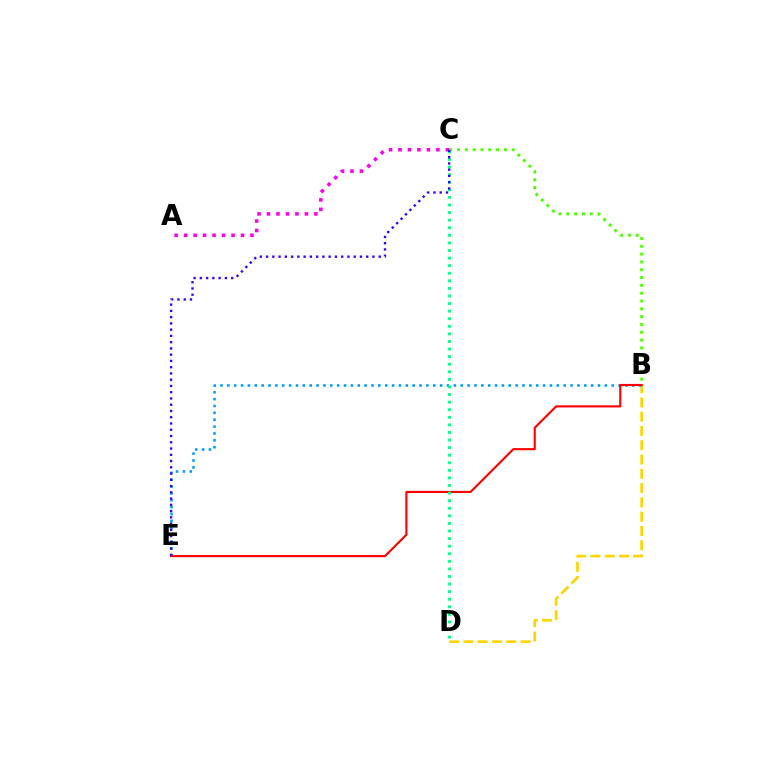{('B', 'C'): [{'color': '#4fff00', 'line_style': 'dotted', 'thickness': 2.12}], ('A', 'C'): [{'color': '#ff00ed', 'line_style': 'dotted', 'thickness': 2.58}], ('B', 'D'): [{'color': '#ffd500', 'line_style': 'dashed', 'thickness': 1.94}], ('B', 'E'): [{'color': '#009eff', 'line_style': 'dotted', 'thickness': 1.87}, {'color': '#ff0000', 'line_style': 'solid', 'thickness': 1.54}], ('C', 'D'): [{'color': '#00ff86', 'line_style': 'dotted', 'thickness': 2.06}], ('C', 'E'): [{'color': '#3700ff', 'line_style': 'dotted', 'thickness': 1.7}]}